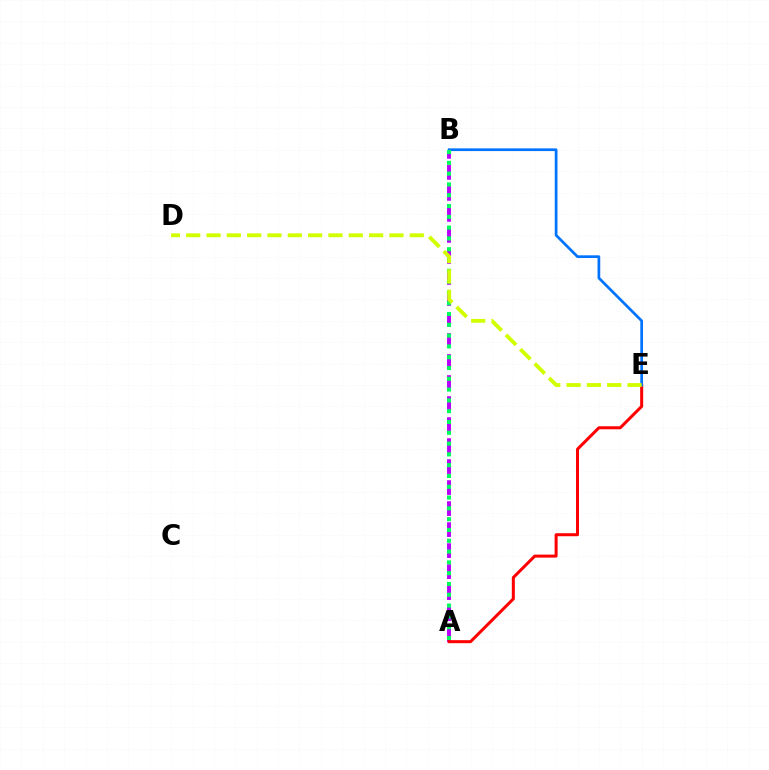{('A', 'B'): [{'color': '#b900ff', 'line_style': 'dashed', 'thickness': 2.85}, {'color': '#00ff5c', 'line_style': 'dotted', 'thickness': 2.93}], ('A', 'E'): [{'color': '#ff0000', 'line_style': 'solid', 'thickness': 2.17}], ('B', 'E'): [{'color': '#0074ff', 'line_style': 'solid', 'thickness': 1.95}], ('D', 'E'): [{'color': '#d1ff00', 'line_style': 'dashed', 'thickness': 2.76}]}